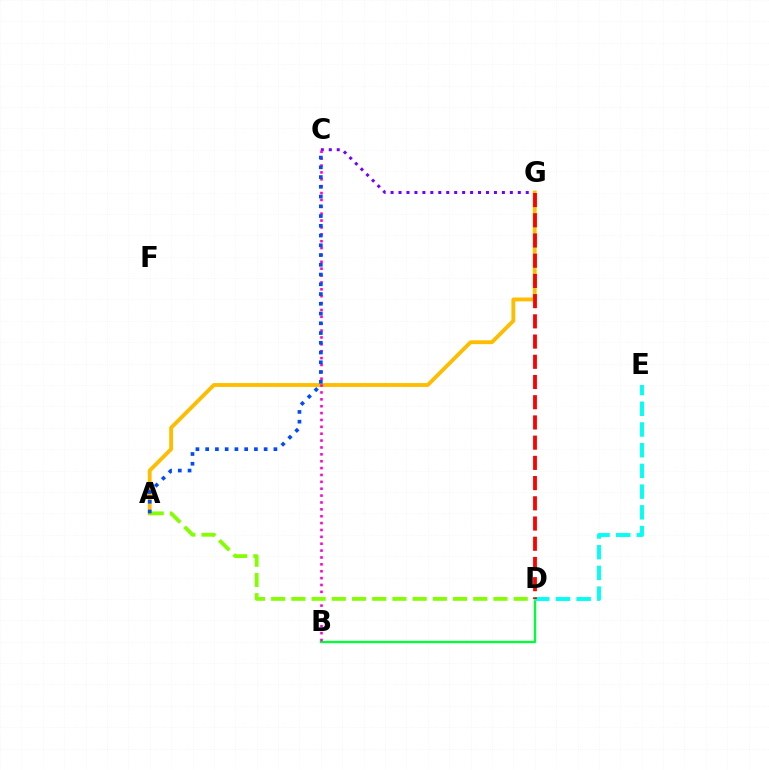{('C', 'G'): [{'color': '#7200ff', 'line_style': 'dotted', 'thickness': 2.16}], ('A', 'G'): [{'color': '#ffbd00', 'line_style': 'solid', 'thickness': 2.77}], ('B', 'D'): [{'color': '#00ff39', 'line_style': 'solid', 'thickness': 1.68}], ('B', 'C'): [{'color': '#ff00cf', 'line_style': 'dotted', 'thickness': 1.87}], ('A', 'D'): [{'color': '#84ff00', 'line_style': 'dashed', 'thickness': 2.75}], ('A', 'C'): [{'color': '#004bff', 'line_style': 'dotted', 'thickness': 2.65}], ('D', 'E'): [{'color': '#00fff6', 'line_style': 'dashed', 'thickness': 2.81}], ('D', 'G'): [{'color': '#ff0000', 'line_style': 'dashed', 'thickness': 2.75}]}